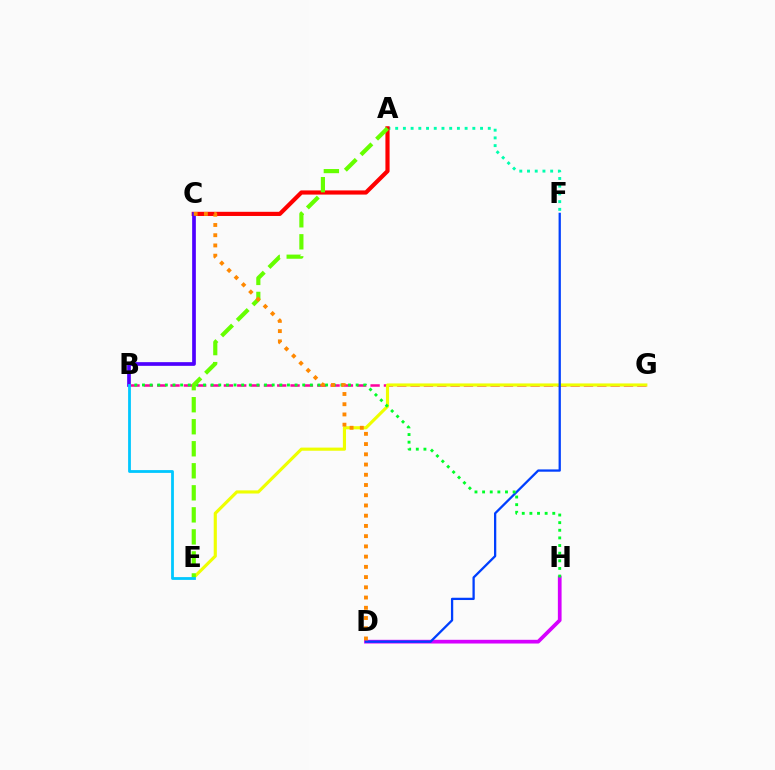{('B', 'G'): [{'color': '#ff00a0', 'line_style': 'dashed', 'thickness': 1.81}], ('E', 'G'): [{'color': '#eeff00', 'line_style': 'solid', 'thickness': 2.26}], ('A', 'F'): [{'color': '#00ffaf', 'line_style': 'dotted', 'thickness': 2.1}], ('D', 'H'): [{'color': '#d600ff', 'line_style': 'solid', 'thickness': 2.68}], ('D', 'F'): [{'color': '#003fff', 'line_style': 'solid', 'thickness': 1.64}], ('A', 'C'): [{'color': '#ff0000', 'line_style': 'solid', 'thickness': 3.0}], ('B', 'H'): [{'color': '#00ff27', 'line_style': 'dotted', 'thickness': 2.07}], ('A', 'E'): [{'color': '#66ff00', 'line_style': 'dashed', 'thickness': 2.99}], ('B', 'C'): [{'color': '#4f00ff', 'line_style': 'solid', 'thickness': 2.65}], ('C', 'D'): [{'color': '#ff8800', 'line_style': 'dotted', 'thickness': 2.78}], ('B', 'E'): [{'color': '#00c7ff', 'line_style': 'solid', 'thickness': 2.01}]}